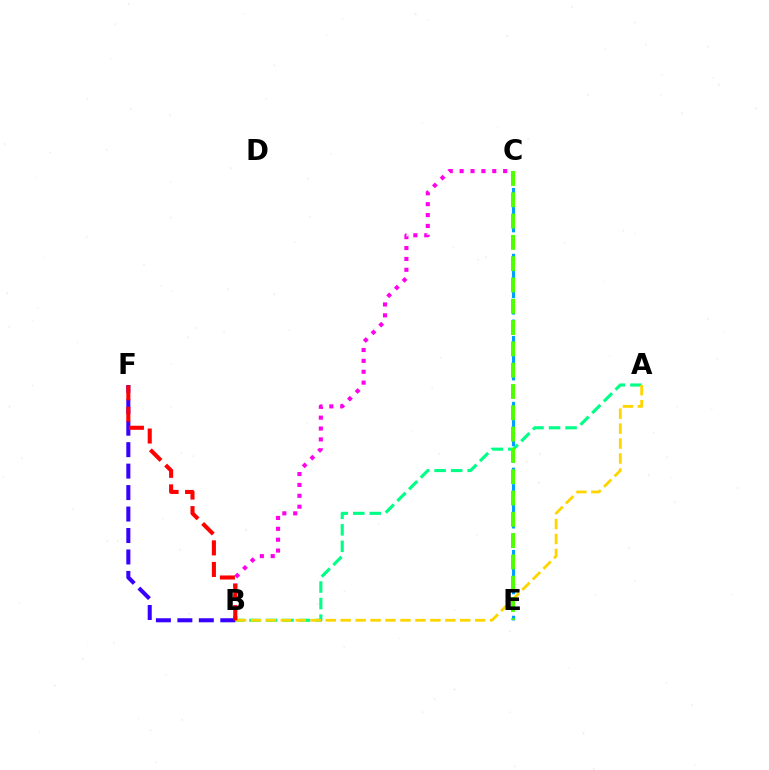{('B', 'C'): [{'color': '#ff00ed', 'line_style': 'dotted', 'thickness': 2.96}], ('A', 'B'): [{'color': '#00ff86', 'line_style': 'dashed', 'thickness': 2.24}, {'color': '#ffd500', 'line_style': 'dashed', 'thickness': 2.03}], ('B', 'F'): [{'color': '#3700ff', 'line_style': 'dashed', 'thickness': 2.92}, {'color': '#ff0000', 'line_style': 'dashed', 'thickness': 2.93}], ('C', 'E'): [{'color': '#009eff', 'line_style': 'dashed', 'thickness': 2.24}, {'color': '#4fff00', 'line_style': 'dashed', 'thickness': 2.89}]}